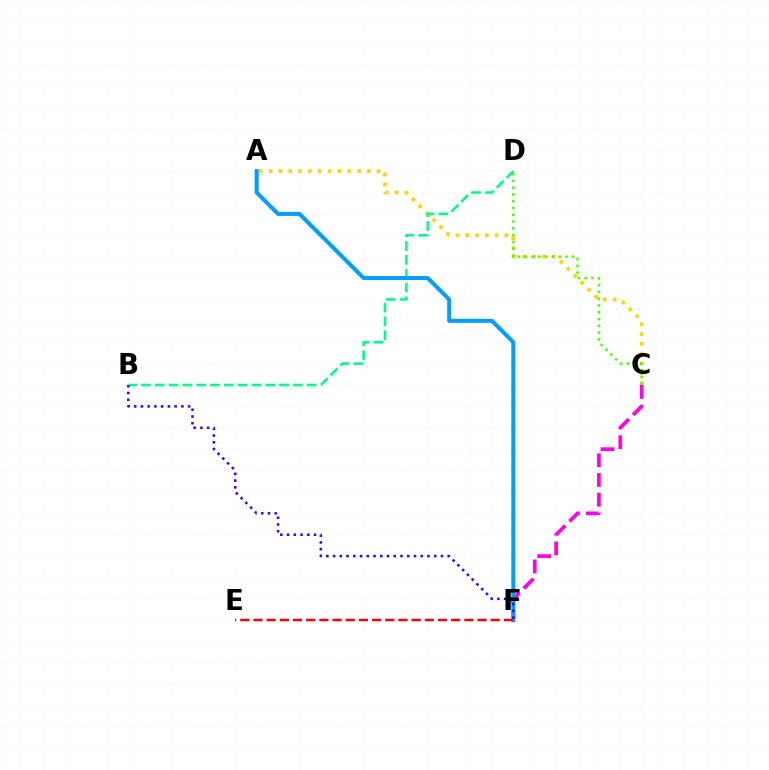{('A', 'C'): [{'color': '#ffd500', 'line_style': 'dotted', 'thickness': 2.67}], ('C', 'F'): [{'color': '#ff00ed', 'line_style': 'dashed', 'thickness': 2.68}], ('C', 'D'): [{'color': '#4fff00', 'line_style': 'dotted', 'thickness': 1.84}], ('B', 'D'): [{'color': '#00ff86', 'line_style': 'dashed', 'thickness': 1.88}], ('A', 'F'): [{'color': '#009eff', 'line_style': 'solid', 'thickness': 2.91}], ('E', 'F'): [{'color': '#ff0000', 'line_style': 'dashed', 'thickness': 1.79}], ('B', 'F'): [{'color': '#3700ff', 'line_style': 'dotted', 'thickness': 1.83}]}